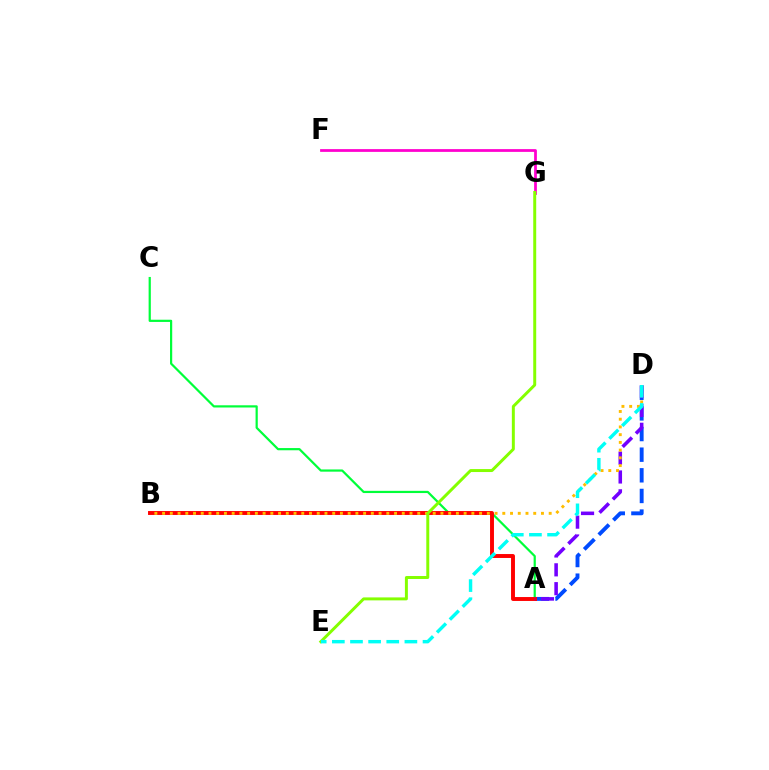{('A', 'D'): [{'color': '#004bff', 'line_style': 'dashed', 'thickness': 2.8}, {'color': '#7200ff', 'line_style': 'dashed', 'thickness': 2.56}], ('A', 'C'): [{'color': '#00ff39', 'line_style': 'solid', 'thickness': 1.59}], ('F', 'G'): [{'color': '#ff00cf', 'line_style': 'solid', 'thickness': 1.99}], ('A', 'B'): [{'color': '#ff0000', 'line_style': 'solid', 'thickness': 2.82}], ('B', 'D'): [{'color': '#ffbd00', 'line_style': 'dotted', 'thickness': 2.1}], ('E', 'G'): [{'color': '#84ff00', 'line_style': 'solid', 'thickness': 2.13}], ('D', 'E'): [{'color': '#00fff6', 'line_style': 'dashed', 'thickness': 2.46}]}